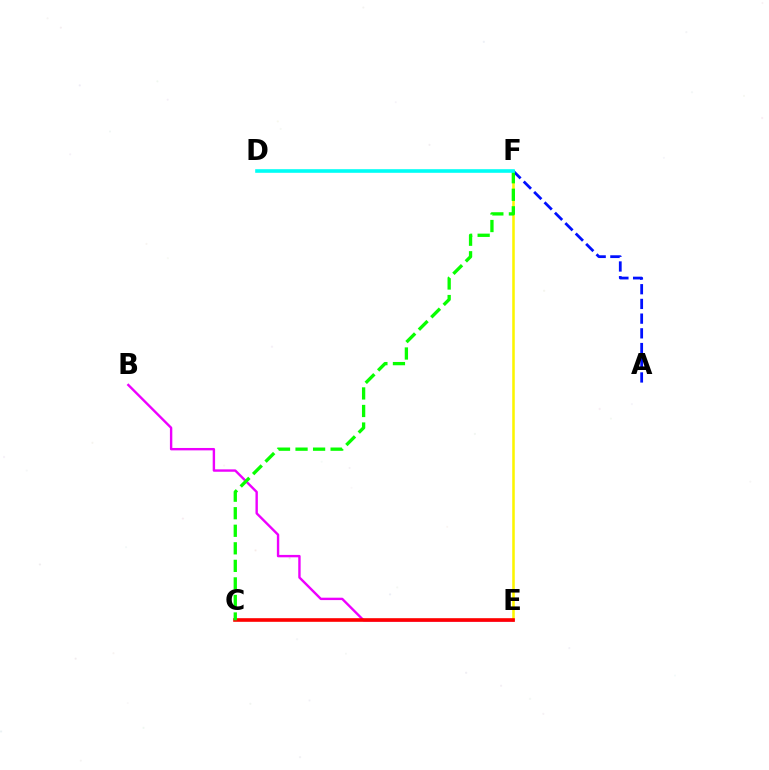{('E', 'F'): [{'color': '#fcf500', 'line_style': 'solid', 'thickness': 1.84}], ('A', 'F'): [{'color': '#0010ff', 'line_style': 'dashed', 'thickness': 2.0}], ('B', 'E'): [{'color': '#ee00ff', 'line_style': 'solid', 'thickness': 1.72}], ('C', 'E'): [{'color': '#ff0000', 'line_style': 'solid', 'thickness': 2.61}], ('C', 'F'): [{'color': '#08ff00', 'line_style': 'dashed', 'thickness': 2.38}], ('D', 'F'): [{'color': '#00fff6', 'line_style': 'solid', 'thickness': 2.6}]}